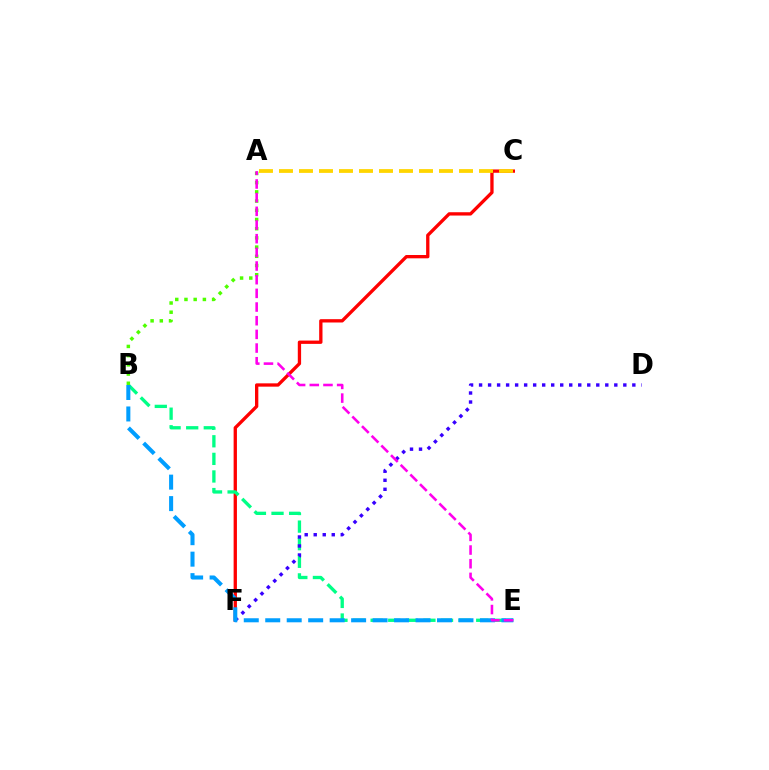{('C', 'F'): [{'color': '#ff0000', 'line_style': 'solid', 'thickness': 2.39}], ('A', 'C'): [{'color': '#ffd500', 'line_style': 'dashed', 'thickness': 2.72}], ('B', 'E'): [{'color': '#00ff86', 'line_style': 'dashed', 'thickness': 2.39}, {'color': '#009eff', 'line_style': 'dashed', 'thickness': 2.92}], ('D', 'F'): [{'color': '#3700ff', 'line_style': 'dotted', 'thickness': 2.45}], ('A', 'B'): [{'color': '#4fff00', 'line_style': 'dotted', 'thickness': 2.5}], ('A', 'E'): [{'color': '#ff00ed', 'line_style': 'dashed', 'thickness': 1.86}]}